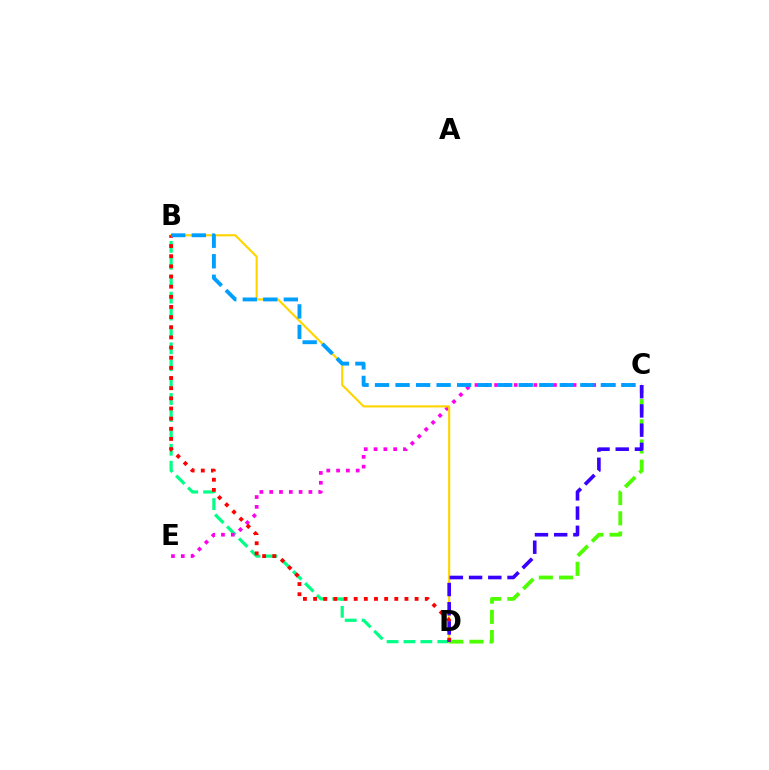{('B', 'D'): [{'color': '#00ff86', 'line_style': 'dashed', 'thickness': 2.3}, {'color': '#ffd500', 'line_style': 'solid', 'thickness': 1.54}, {'color': '#ff0000', 'line_style': 'dotted', 'thickness': 2.76}], ('C', 'E'): [{'color': '#ff00ed', 'line_style': 'dotted', 'thickness': 2.67}], ('C', 'D'): [{'color': '#4fff00', 'line_style': 'dashed', 'thickness': 2.74}, {'color': '#3700ff', 'line_style': 'dashed', 'thickness': 2.61}], ('B', 'C'): [{'color': '#009eff', 'line_style': 'dashed', 'thickness': 2.79}]}